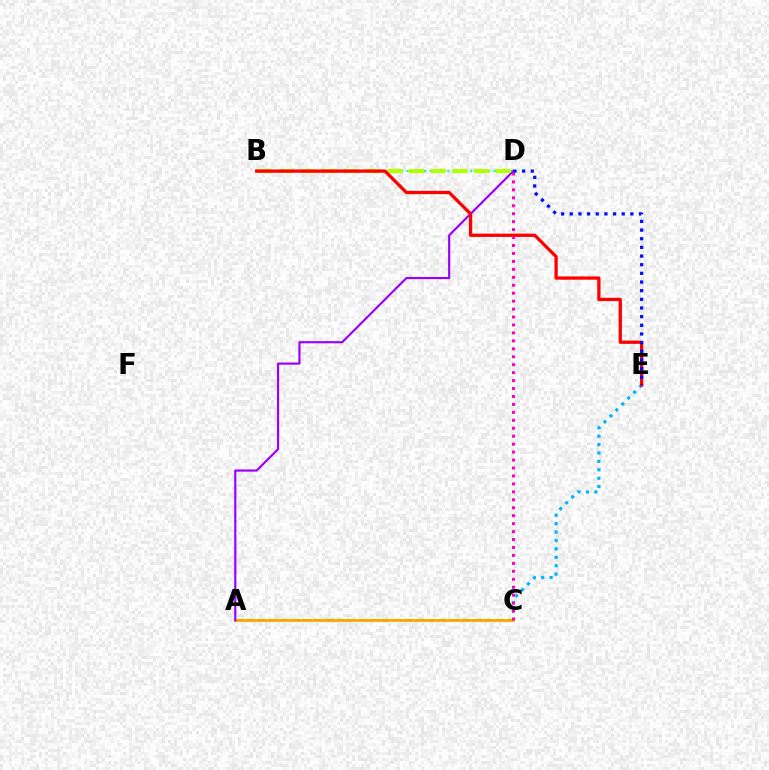{('A', 'C'): [{'color': '#08ff00', 'line_style': 'dashed', 'thickness': 1.54}, {'color': '#ffa500', 'line_style': 'solid', 'thickness': 1.99}], ('C', 'E'): [{'color': '#00b5ff', 'line_style': 'dotted', 'thickness': 2.28}], ('B', 'D'): [{'color': '#00ff9d', 'line_style': 'dotted', 'thickness': 1.57}, {'color': '#b3ff00', 'line_style': 'dashed', 'thickness': 2.95}], ('A', 'D'): [{'color': '#9b00ff', 'line_style': 'solid', 'thickness': 1.55}], ('B', 'E'): [{'color': '#ff0000', 'line_style': 'solid', 'thickness': 2.36}], ('C', 'D'): [{'color': '#ff00bd', 'line_style': 'dotted', 'thickness': 2.16}], ('D', 'E'): [{'color': '#0010ff', 'line_style': 'dotted', 'thickness': 2.35}]}